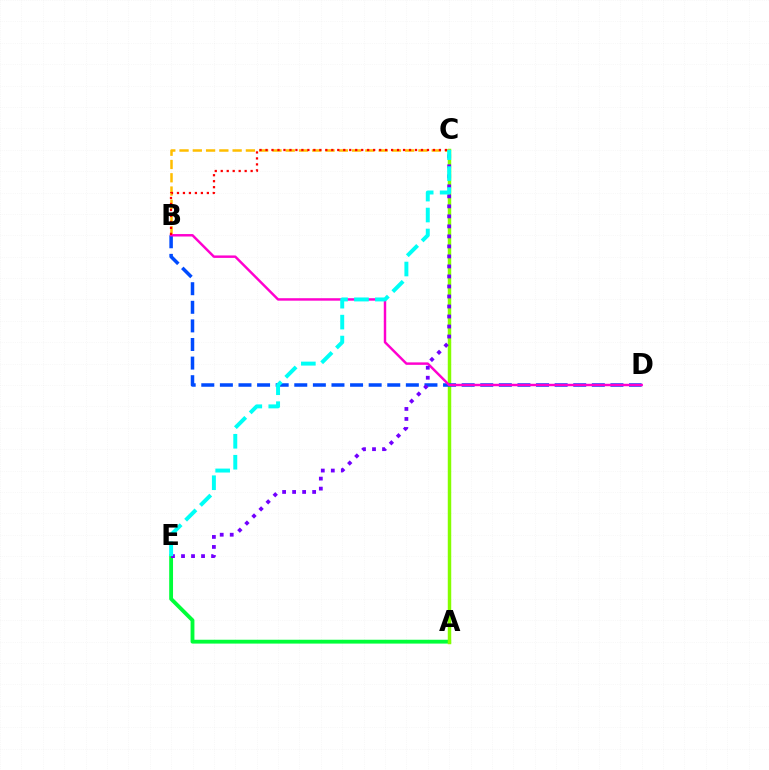{('A', 'E'): [{'color': '#00ff39', 'line_style': 'solid', 'thickness': 2.77}], ('A', 'C'): [{'color': '#84ff00', 'line_style': 'solid', 'thickness': 2.49}], ('B', 'C'): [{'color': '#ffbd00', 'line_style': 'dashed', 'thickness': 1.8}, {'color': '#ff0000', 'line_style': 'dotted', 'thickness': 1.62}], ('B', 'D'): [{'color': '#004bff', 'line_style': 'dashed', 'thickness': 2.53}, {'color': '#ff00cf', 'line_style': 'solid', 'thickness': 1.77}], ('C', 'E'): [{'color': '#7200ff', 'line_style': 'dotted', 'thickness': 2.72}, {'color': '#00fff6', 'line_style': 'dashed', 'thickness': 2.85}]}